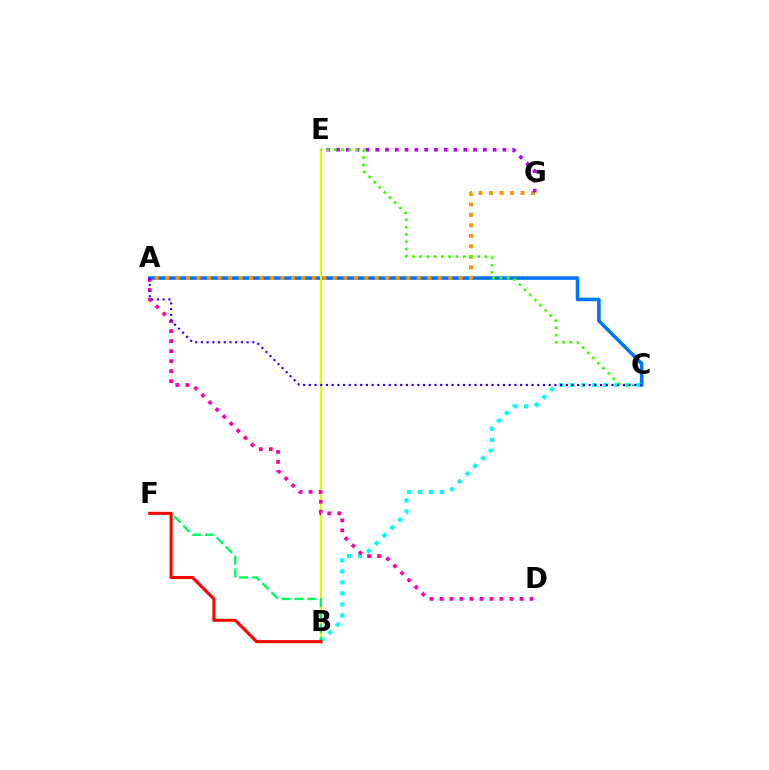{('A', 'C'): [{'color': '#0074ff', 'line_style': 'solid', 'thickness': 2.56}, {'color': '#2500ff', 'line_style': 'dotted', 'thickness': 1.55}], ('B', 'E'): [{'color': '#d1ff00', 'line_style': 'solid', 'thickness': 1.59}], ('B', 'C'): [{'color': '#00fff6', 'line_style': 'dotted', 'thickness': 2.99}], ('A', 'D'): [{'color': '#ff00ac', 'line_style': 'dotted', 'thickness': 2.72}], ('B', 'F'): [{'color': '#00ff5c', 'line_style': 'dashed', 'thickness': 1.75}, {'color': '#ff0000', 'line_style': 'solid', 'thickness': 2.2}], ('A', 'G'): [{'color': '#ff9400', 'line_style': 'dotted', 'thickness': 2.85}], ('E', 'G'): [{'color': '#b900ff', 'line_style': 'dotted', 'thickness': 2.66}], ('C', 'E'): [{'color': '#3dff00', 'line_style': 'dotted', 'thickness': 1.97}]}